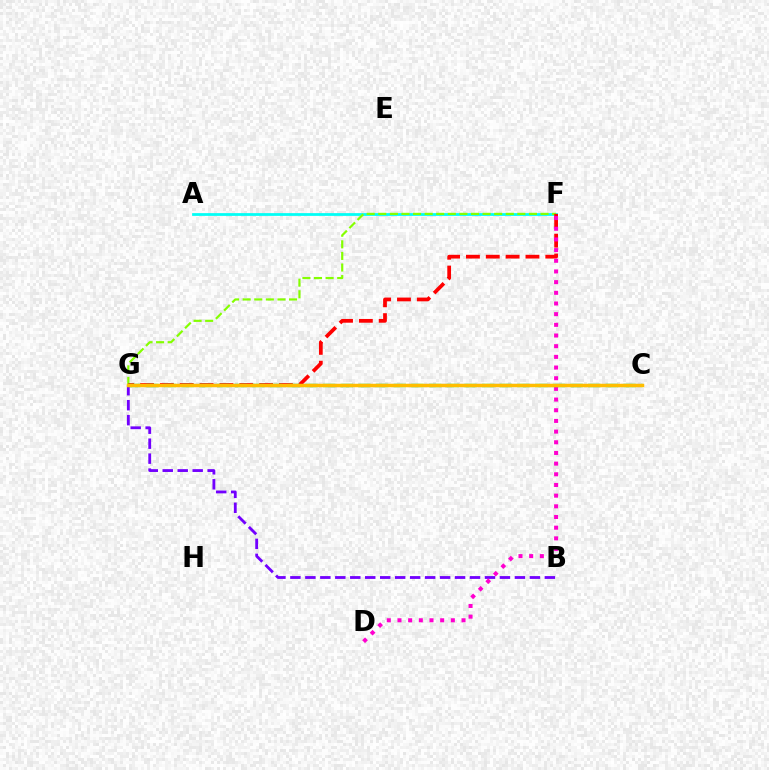{('B', 'G'): [{'color': '#7200ff', 'line_style': 'dashed', 'thickness': 2.03}], ('A', 'F'): [{'color': '#00fff6', 'line_style': 'solid', 'thickness': 1.98}], ('F', 'G'): [{'color': '#84ff00', 'line_style': 'dashed', 'thickness': 1.57}, {'color': '#ff0000', 'line_style': 'dashed', 'thickness': 2.7}], ('C', 'G'): [{'color': '#004bff', 'line_style': 'dashed', 'thickness': 2.23}, {'color': '#00ff39', 'line_style': 'dashed', 'thickness': 2.4}, {'color': '#ffbd00', 'line_style': 'solid', 'thickness': 2.5}], ('D', 'F'): [{'color': '#ff00cf', 'line_style': 'dotted', 'thickness': 2.9}]}